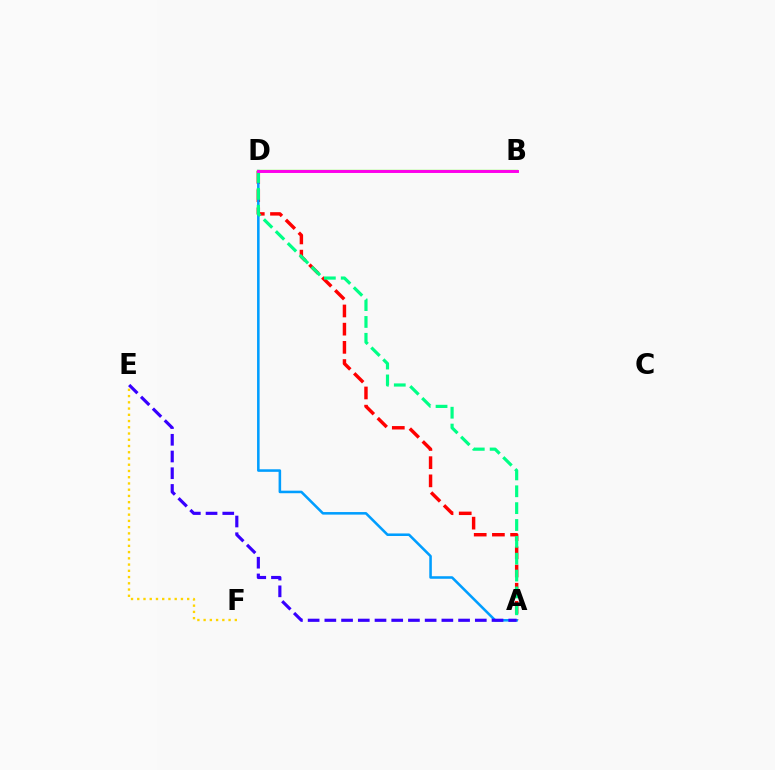{('A', 'D'): [{'color': '#ff0000', 'line_style': 'dashed', 'thickness': 2.47}, {'color': '#009eff', 'line_style': 'solid', 'thickness': 1.84}, {'color': '#00ff86', 'line_style': 'dashed', 'thickness': 2.29}], ('A', 'E'): [{'color': '#3700ff', 'line_style': 'dashed', 'thickness': 2.27}], ('B', 'D'): [{'color': '#4fff00', 'line_style': 'solid', 'thickness': 1.69}, {'color': '#ff00ed', 'line_style': 'solid', 'thickness': 2.11}], ('E', 'F'): [{'color': '#ffd500', 'line_style': 'dotted', 'thickness': 1.7}]}